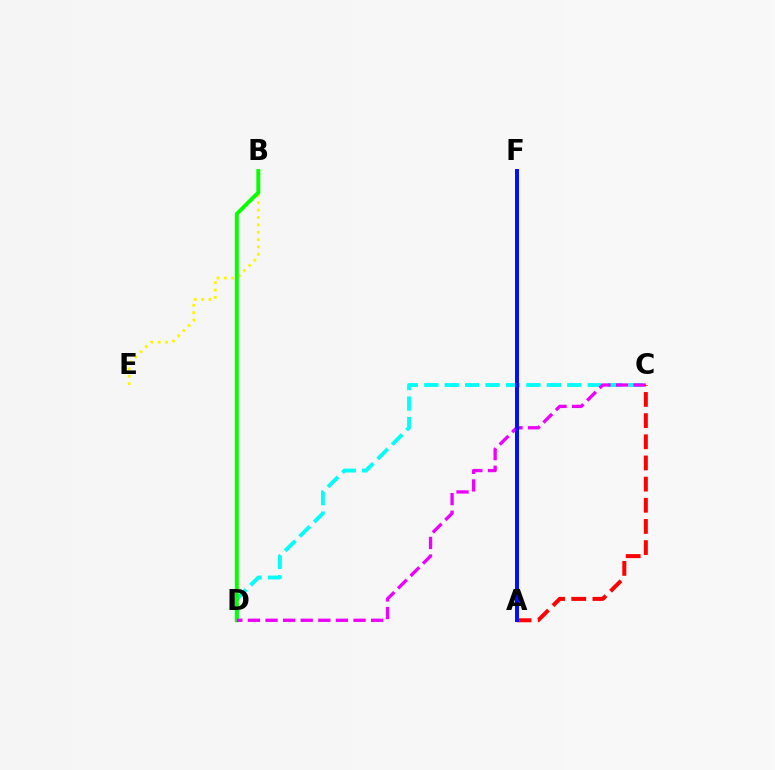{('C', 'D'): [{'color': '#00fff6', 'line_style': 'dashed', 'thickness': 2.77}, {'color': '#ee00ff', 'line_style': 'dashed', 'thickness': 2.39}], ('B', 'E'): [{'color': '#fcf500', 'line_style': 'dotted', 'thickness': 2.0}], ('B', 'D'): [{'color': '#08ff00', 'line_style': 'solid', 'thickness': 2.85}], ('A', 'C'): [{'color': '#ff0000', 'line_style': 'dashed', 'thickness': 2.88}], ('A', 'F'): [{'color': '#0010ff', 'line_style': 'solid', 'thickness': 2.86}]}